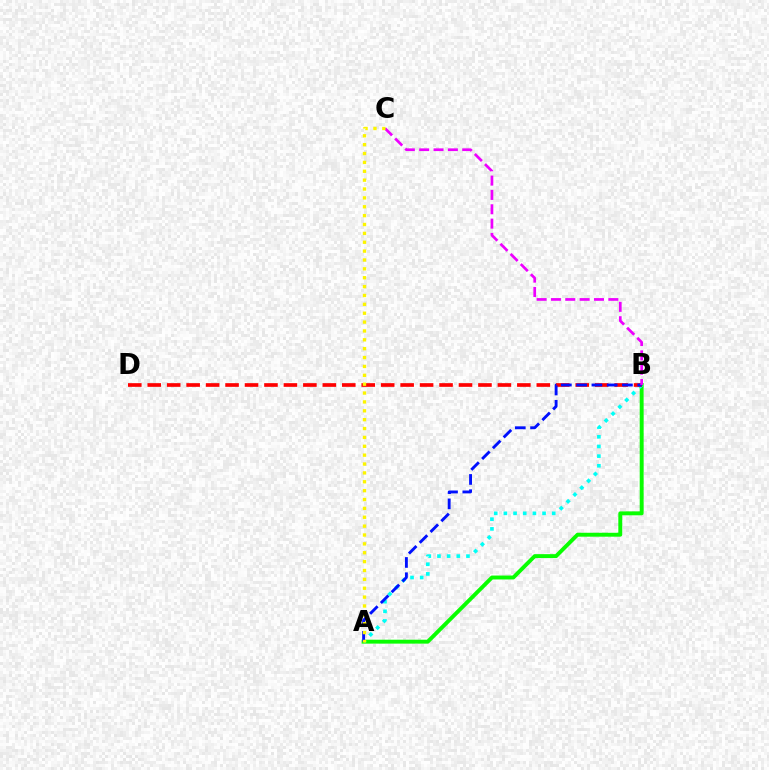{('A', 'B'): [{'color': '#08ff00', 'line_style': 'solid', 'thickness': 2.82}, {'color': '#00fff6', 'line_style': 'dotted', 'thickness': 2.63}, {'color': '#0010ff', 'line_style': 'dashed', 'thickness': 2.07}], ('B', 'D'): [{'color': '#ff0000', 'line_style': 'dashed', 'thickness': 2.64}], ('B', 'C'): [{'color': '#ee00ff', 'line_style': 'dashed', 'thickness': 1.95}], ('A', 'C'): [{'color': '#fcf500', 'line_style': 'dotted', 'thickness': 2.41}]}